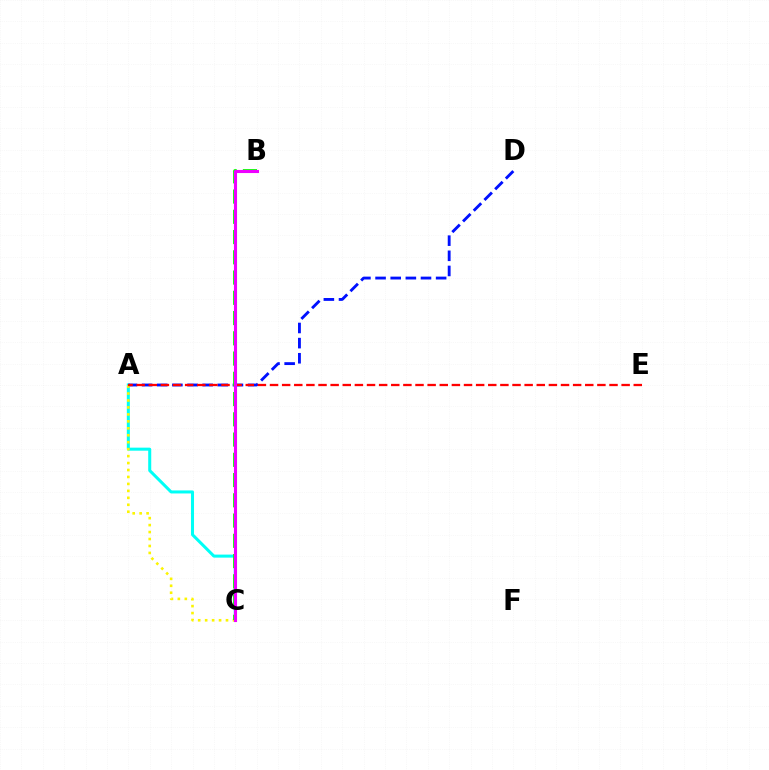{('A', 'C'): [{'color': '#00fff6', 'line_style': 'solid', 'thickness': 2.18}, {'color': '#fcf500', 'line_style': 'dotted', 'thickness': 1.89}], ('A', 'D'): [{'color': '#0010ff', 'line_style': 'dashed', 'thickness': 2.06}], ('A', 'E'): [{'color': '#ff0000', 'line_style': 'dashed', 'thickness': 1.65}], ('B', 'C'): [{'color': '#08ff00', 'line_style': 'dashed', 'thickness': 2.75}, {'color': '#ee00ff', 'line_style': 'solid', 'thickness': 2.24}]}